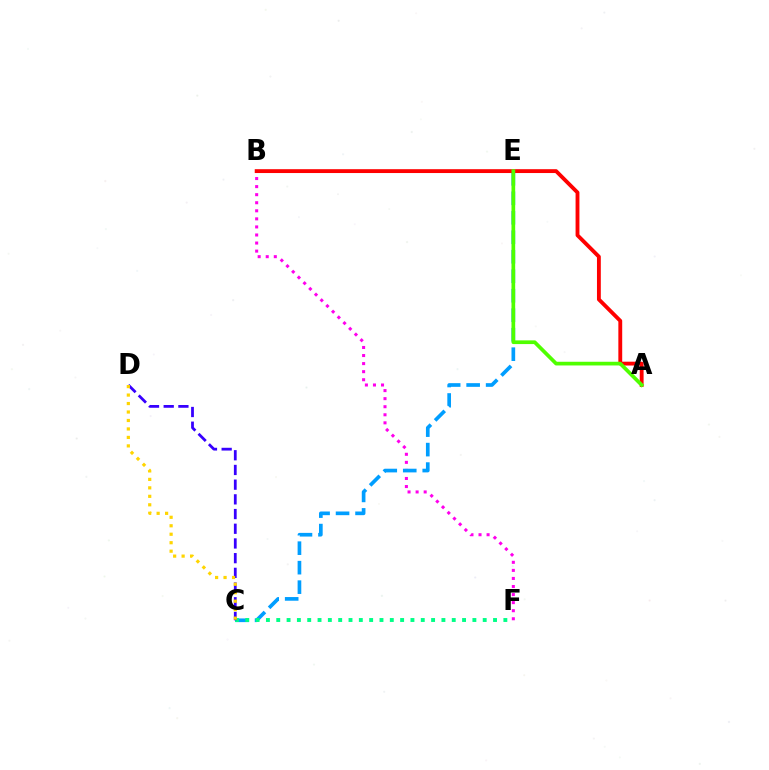{('B', 'F'): [{'color': '#ff00ed', 'line_style': 'dotted', 'thickness': 2.19}], ('C', 'E'): [{'color': '#009eff', 'line_style': 'dashed', 'thickness': 2.65}], ('C', 'F'): [{'color': '#00ff86', 'line_style': 'dotted', 'thickness': 2.8}], ('C', 'D'): [{'color': '#3700ff', 'line_style': 'dashed', 'thickness': 2.0}, {'color': '#ffd500', 'line_style': 'dotted', 'thickness': 2.3}], ('A', 'B'): [{'color': '#ff0000', 'line_style': 'solid', 'thickness': 2.77}], ('A', 'E'): [{'color': '#4fff00', 'line_style': 'solid', 'thickness': 2.67}]}